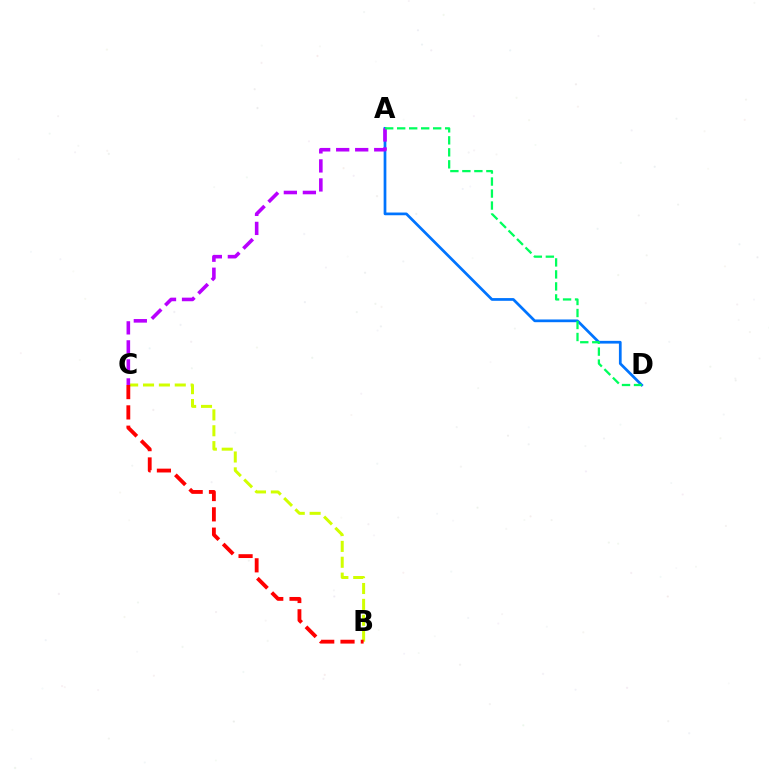{('A', 'D'): [{'color': '#0074ff', 'line_style': 'solid', 'thickness': 1.96}, {'color': '#00ff5c', 'line_style': 'dashed', 'thickness': 1.63}], ('B', 'C'): [{'color': '#d1ff00', 'line_style': 'dashed', 'thickness': 2.16}, {'color': '#ff0000', 'line_style': 'dashed', 'thickness': 2.76}], ('A', 'C'): [{'color': '#b900ff', 'line_style': 'dashed', 'thickness': 2.58}]}